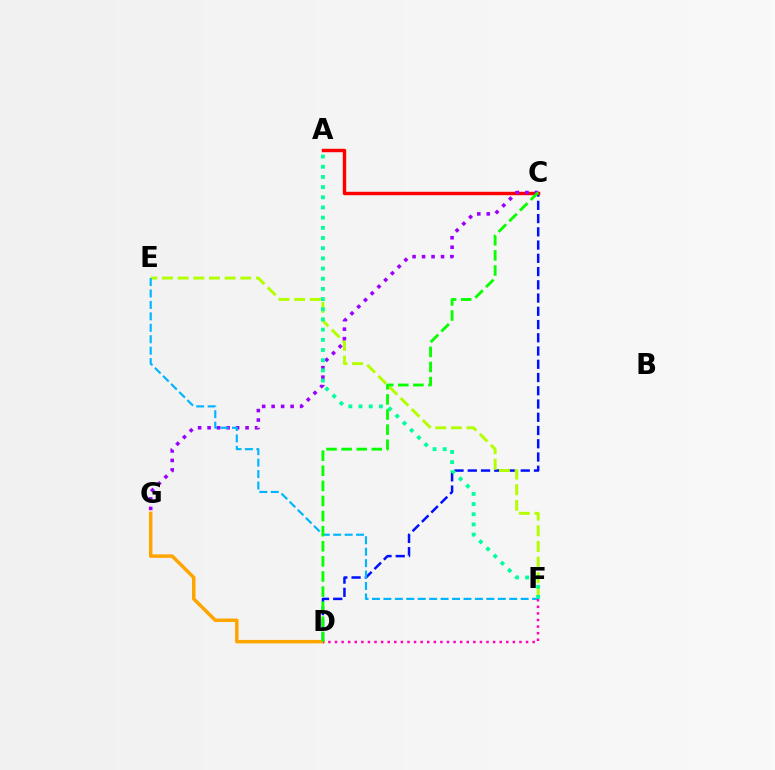{('C', 'D'): [{'color': '#0010ff', 'line_style': 'dashed', 'thickness': 1.8}, {'color': '#08ff00', 'line_style': 'dashed', 'thickness': 2.05}], ('A', 'C'): [{'color': '#ff0000', 'line_style': 'solid', 'thickness': 2.47}], ('E', 'F'): [{'color': '#b3ff00', 'line_style': 'dashed', 'thickness': 2.13}, {'color': '#00b5ff', 'line_style': 'dashed', 'thickness': 1.55}], ('C', 'G'): [{'color': '#9b00ff', 'line_style': 'dotted', 'thickness': 2.58}], ('A', 'F'): [{'color': '#00ff9d', 'line_style': 'dotted', 'thickness': 2.77}], ('D', 'G'): [{'color': '#ffa500', 'line_style': 'solid', 'thickness': 2.51}], ('D', 'F'): [{'color': '#ff00bd', 'line_style': 'dotted', 'thickness': 1.79}]}